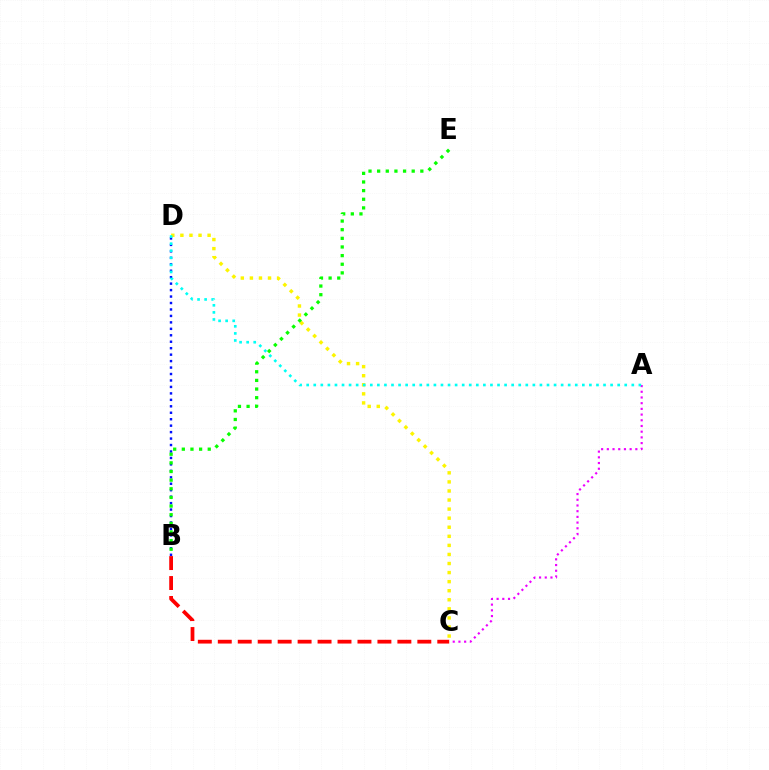{('B', 'D'): [{'color': '#0010ff', 'line_style': 'dotted', 'thickness': 1.75}], ('C', 'D'): [{'color': '#fcf500', 'line_style': 'dotted', 'thickness': 2.46}], ('B', 'E'): [{'color': '#08ff00', 'line_style': 'dotted', 'thickness': 2.35}], ('A', 'C'): [{'color': '#ee00ff', 'line_style': 'dotted', 'thickness': 1.55}], ('B', 'C'): [{'color': '#ff0000', 'line_style': 'dashed', 'thickness': 2.71}], ('A', 'D'): [{'color': '#00fff6', 'line_style': 'dotted', 'thickness': 1.92}]}